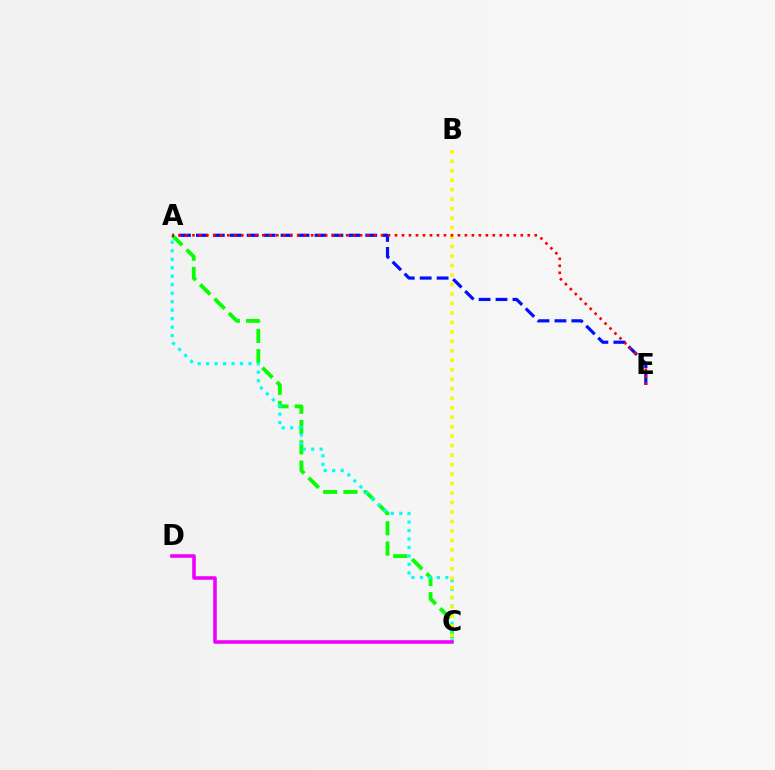{('A', 'C'): [{'color': '#08ff00', 'line_style': 'dashed', 'thickness': 2.75}, {'color': '#00fff6', 'line_style': 'dotted', 'thickness': 2.3}], ('A', 'E'): [{'color': '#0010ff', 'line_style': 'dashed', 'thickness': 2.3}, {'color': '#ff0000', 'line_style': 'dotted', 'thickness': 1.9}], ('B', 'C'): [{'color': '#fcf500', 'line_style': 'dotted', 'thickness': 2.58}], ('C', 'D'): [{'color': '#ee00ff', 'line_style': 'solid', 'thickness': 2.57}]}